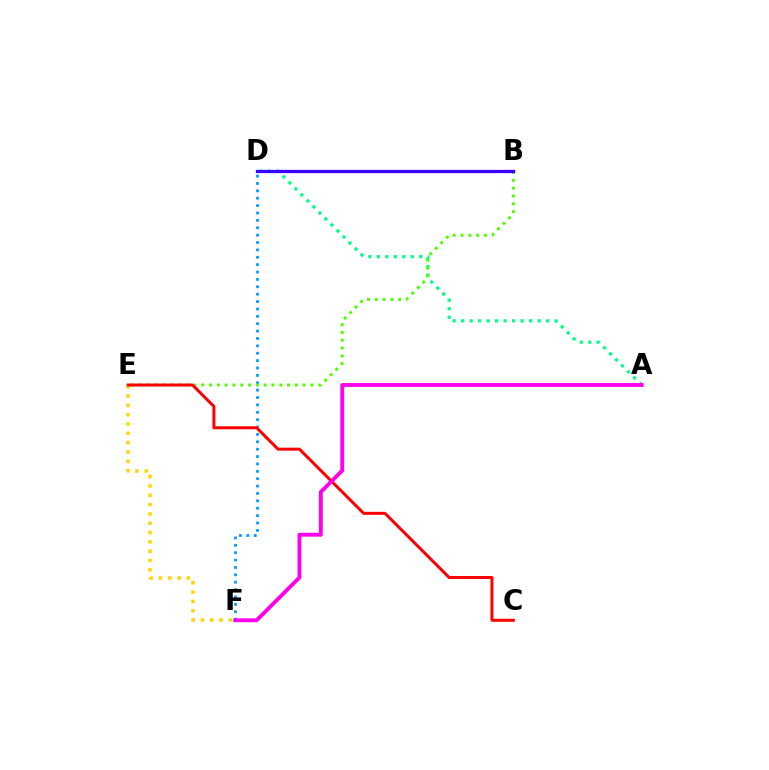{('E', 'F'): [{'color': '#ffd500', 'line_style': 'dotted', 'thickness': 2.53}], ('A', 'D'): [{'color': '#00ff86', 'line_style': 'dotted', 'thickness': 2.31}], ('D', 'F'): [{'color': '#009eff', 'line_style': 'dotted', 'thickness': 2.01}], ('B', 'E'): [{'color': '#4fff00', 'line_style': 'dotted', 'thickness': 2.12}], ('C', 'E'): [{'color': '#ff0000', 'line_style': 'solid', 'thickness': 2.16}], ('B', 'D'): [{'color': '#3700ff', 'line_style': 'solid', 'thickness': 2.35}], ('A', 'F'): [{'color': '#ff00ed', 'line_style': 'solid', 'thickness': 2.79}]}